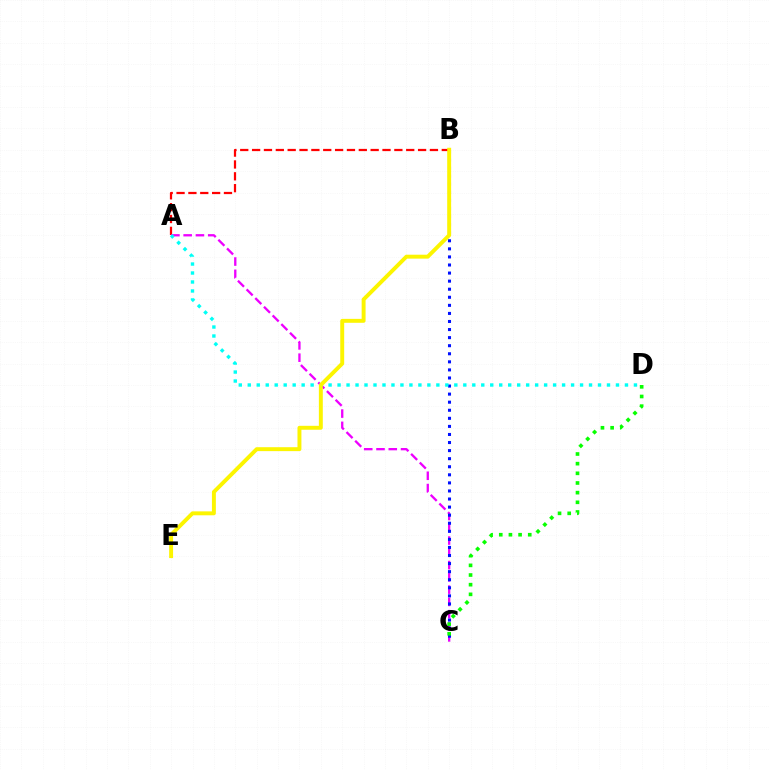{('A', 'B'): [{'color': '#ff0000', 'line_style': 'dashed', 'thickness': 1.61}], ('A', 'C'): [{'color': '#ee00ff', 'line_style': 'dashed', 'thickness': 1.67}], ('B', 'C'): [{'color': '#0010ff', 'line_style': 'dotted', 'thickness': 2.19}], ('C', 'D'): [{'color': '#08ff00', 'line_style': 'dotted', 'thickness': 2.63}], ('A', 'D'): [{'color': '#00fff6', 'line_style': 'dotted', 'thickness': 2.44}], ('B', 'E'): [{'color': '#fcf500', 'line_style': 'solid', 'thickness': 2.83}]}